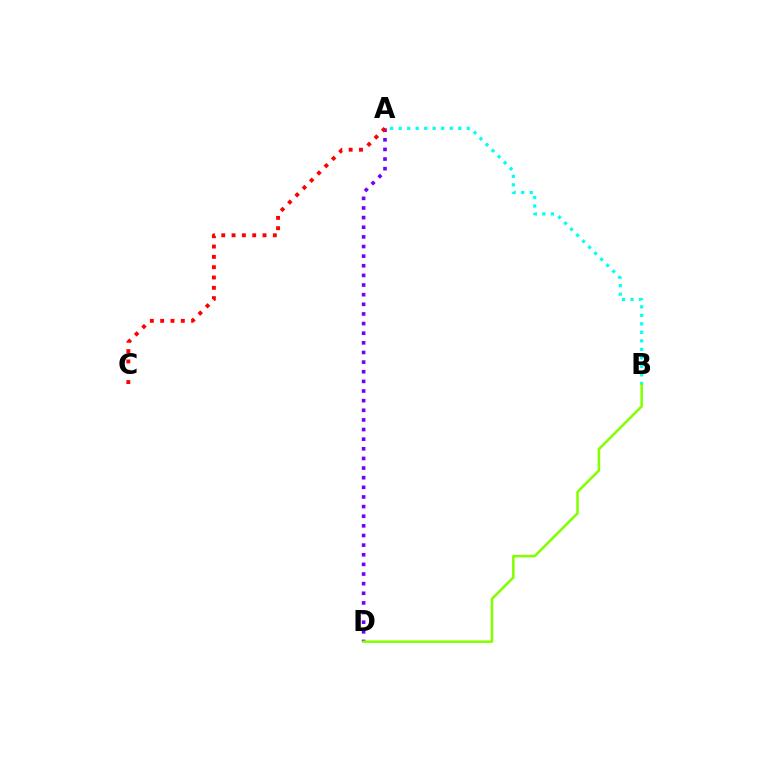{('A', 'D'): [{'color': '#7200ff', 'line_style': 'dotted', 'thickness': 2.62}], ('A', 'C'): [{'color': '#ff0000', 'line_style': 'dotted', 'thickness': 2.8}], ('A', 'B'): [{'color': '#00fff6', 'line_style': 'dotted', 'thickness': 2.31}], ('B', 'D'): [{'color': '#84ff00', 'line_style': 'solid', 'thickness': 1.83}]}